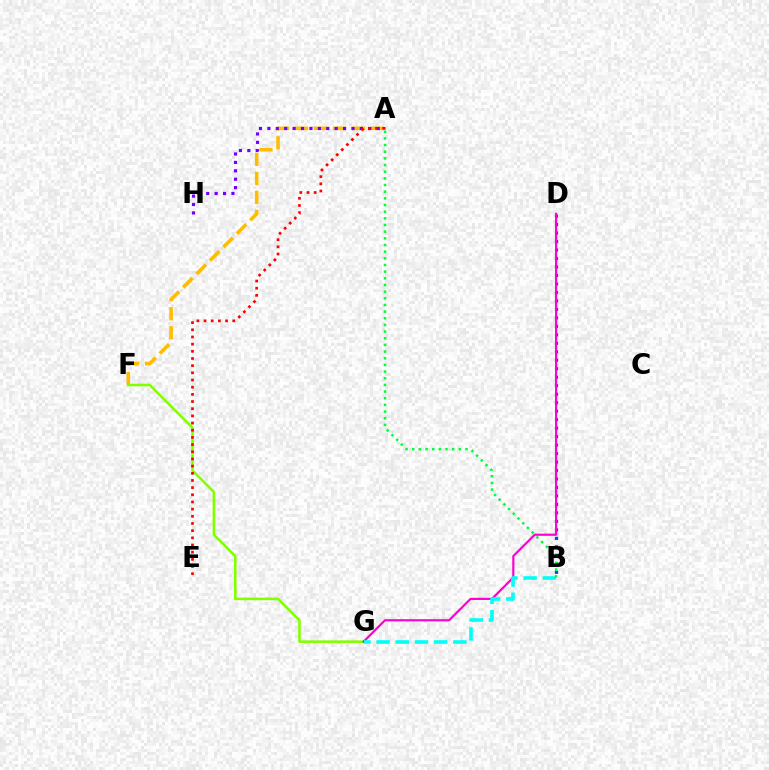{('A', 'F'): [{'color': '#ffbd00', 'line_style': 'dashed', 'thickness': 2.58}], ('B', 'D'): [{'color': '#004bff', 'line_style': 'dotted', 'thickness': 2.3}], ('F', 'G'): [{'color': '#84ff00', 'line_style': 'solid', 'thickness': 1.86}], ('D', 'G'): [{'color': '#ff00cf', 'line_style': 'solid', 'thickness': 1.57}], ('B', 'G'): [{'color': '#00fff6', 'line_style': 'dashed', 'thickness': 2.61}], ('A', 'H'): [{'color': '#7200ff', 'line_style': 'dotted', 'thickness': 2.29}], ('A', 'E'): [{'color': '#ff0000', 'line_style': 'dotted', 'thickness': 1.95}], ('A', 'B'): [{'color': '#00ff39', 'line_style': 'dotted', 'thickness': 1.81}]}